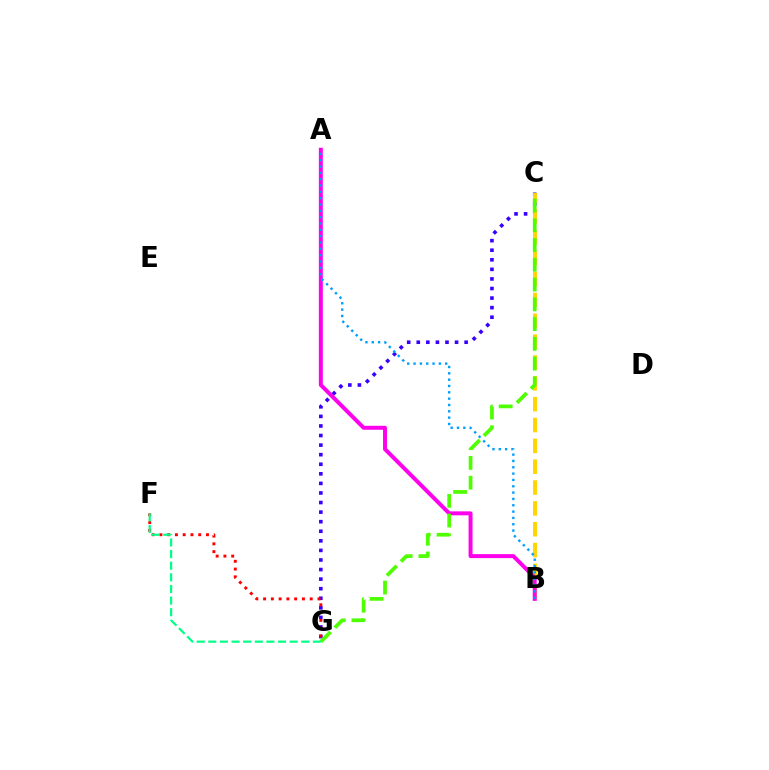{('C', 'G'): [{'color': '#3700ff', 'line_style': 'dotted', 'thickness': 2.6}, {'color': '#4fff00', 'line_style': 'dashed', 'thickness': 2.69}], ('B', 'C'): [{'color': '#ffd500', 'line_style': 'dashed', 'thickness': 2.83}], ('A', 'B'): [{'color': '#ff00ed', 'line_style': 'solid', 'thickness': 2.85}, {'color': '#009eff', 'line_style': 'dotted', 'thickness': 1.72}], ('F', 'G'): [{'color': '#ff0000', 'line_style': 'dotted', 'thickness': 2.11}, {'color': '#00ff86', 'line_style': 'dashed', 'thickness': 1.58}]}